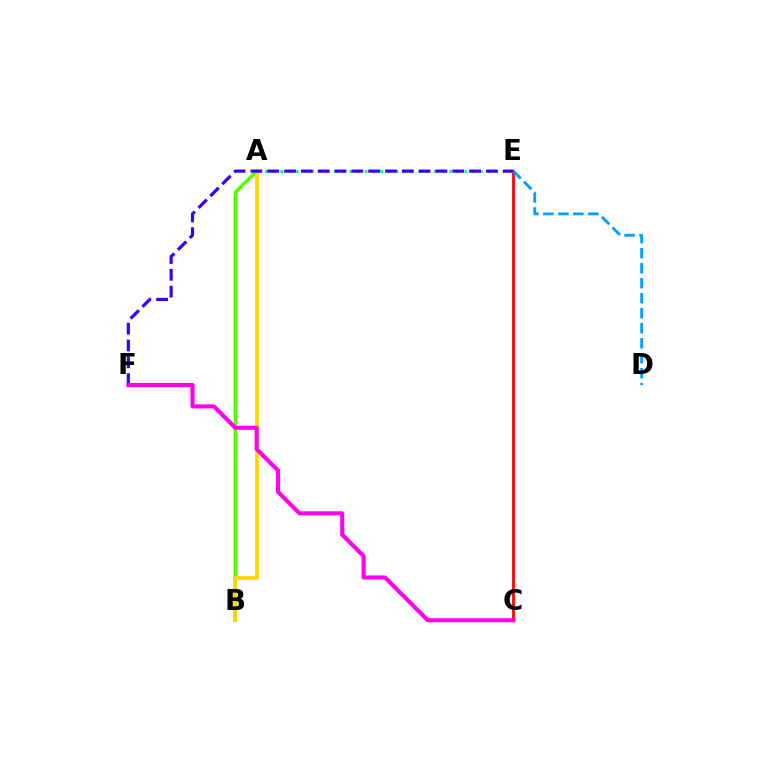{('A', 'B'): [{'color': '#4fff00', 'line_style': 'solid', 'thickness': 2.52}, {'color': '#ffd500', 'line_style': 'solid', 'thickness': 2.71}], ('A', 'E'): [{'color': '#00ff86', 'line_style': 'dotted', 'thickness': 2.09}], ('C', 'E'): [{'color': '#ff0000', 'line_style': 'solid', 'thickness': 2.0}], ('E', 'F'): [{'color': '#3700ff', 'line_style': 'dashed', 'thickness': 2.29}], ('D', 'E'): [{'color': '#009eff', 'line_style': 'dashed', 'thickness': 2.04}], ('C', 'F'): [{'color': '#ff00ed', 'line_style': 'solid', 'thickness': 2.94}]}